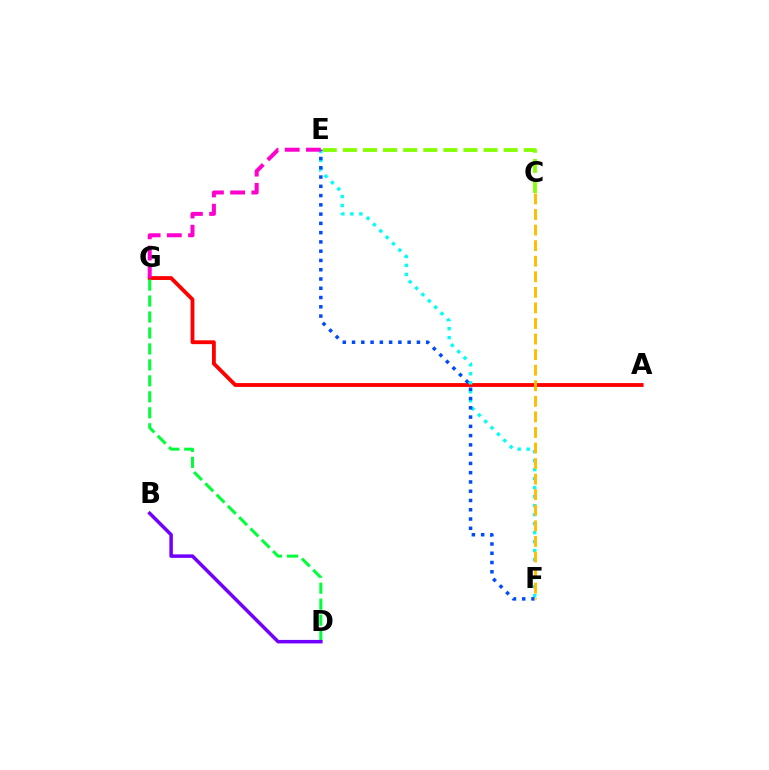{('A', 'G'): [{'color': '#ff0000', 'line_style': 'solid', 'thickness': 2.76}], ('E', 'F'): [{'color': '#00fff6', 'line_style': 'dotted', 'thickness': 2.44}, {'color': '#004bff', 'line_style': 'dotted', 'thickness': 2.52}], ('C', 'F'): [{'color': '#ffbd00', 'line_style': 'dashed', 'thickness': 2.11}], ('E', 'G'): [{'color': '#ff00cf', 'line_style': 'dashed', 'thickness': 2.88}], ('D', 'G'): [{'color': '#00ff39', 'line_style': 'dashed', 'thickness': 2.17}], ('C', 'E'): [{'color': '#84ff00', 'line_style': 'dashed', 'thickness': 2.73}], ('B', 'D'): [{'color': '#7200ff', 'line_style': 'solid', 'thickness': 2.53}]}